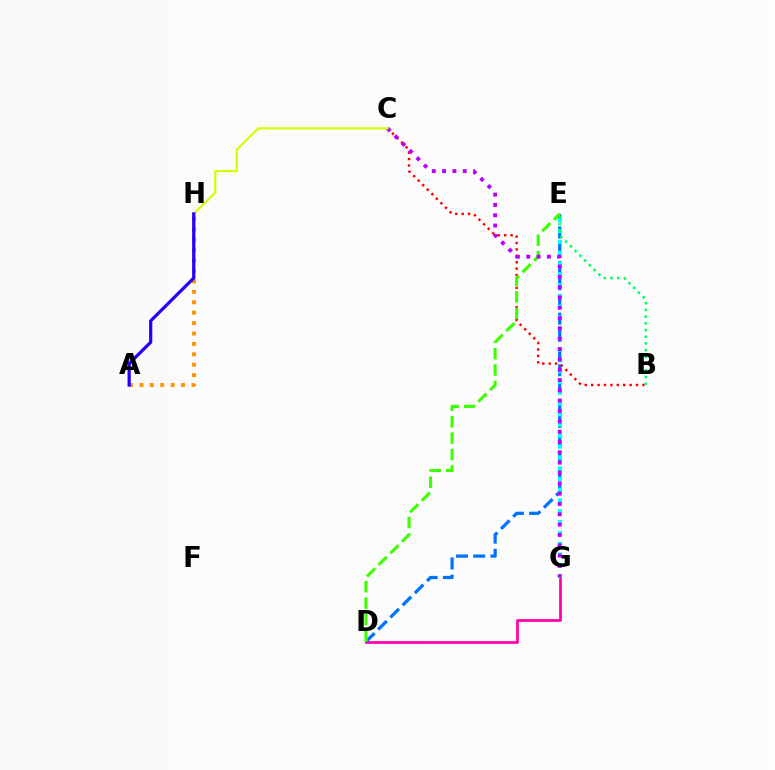{('D', 'G'): [{'color': '#ff00ac', 'line_style': 'solid', 'thickness': 1.97}], ('D', 'E'): [{'color': '#0074ff', 'line_style': 'dashed', 'thickness': 2.34}, {'color': '#3dff00', 'line_style': 'dashed', 'thickness': 2.23}], ('B', 'C'): [{'color': '#ff0000', 'line_style': 'dotted', 'thickness': 1.74}], ('A', 'H'): [{'color': '#ff9400', 'line_style': 'dotted', 'thickness': 2.83}, {'color': '#2500ff', 'line_style': 'solid', 'thickness': 2.32}], ('E', 'G'): [{'color': '#00fff6', 'line_style': 'dotted', 'thickness': 2.93}], ('B', 'E'): [{'color': '#00ff5c', 'line_style': 'dotted', 'thickness': 1.82}], ('C', 'G'): [{'color': '#b900ff', 'line_style': 'dotted', 'thickness': 2.81}], ('C', 'H'): [{'color': '#d1ff00', 'line_style': 'solid', 'thickness': 1.55}]}